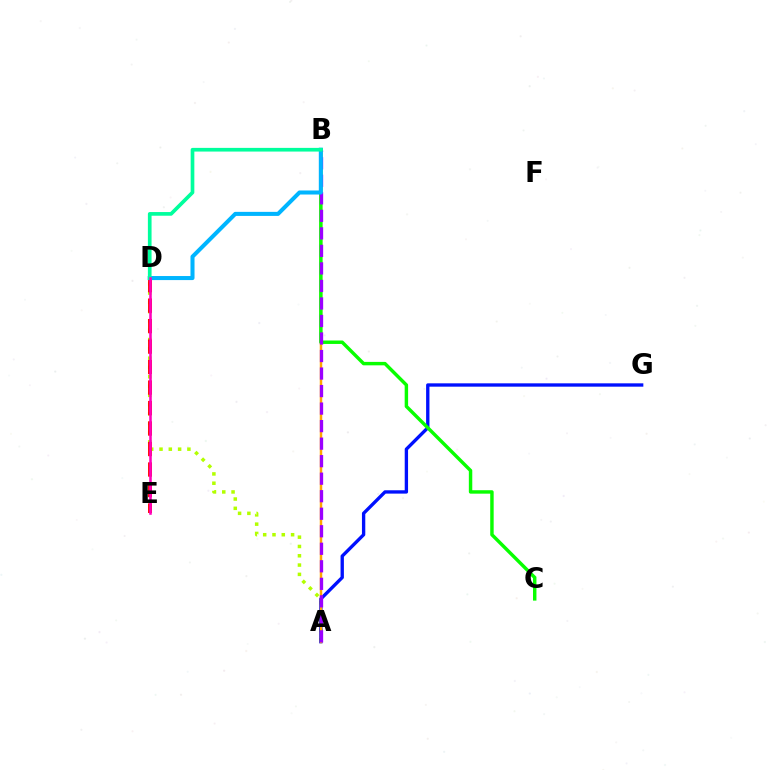{('A', 'D'): [{'color': '#b3ff00', 'line_style': 'dotted', 'thickness': 2.53}], ('D', 'E'): [{'color': '#ff0000', 'line_style': 'dashed', 'thickness': 2.78}, {'color': '#ff00bd', 'line_style': 'solid', 'thickness': 1.84}], ('A', 'G'): [{'color': '#0010ff', 'line_style': 'solid', 'thickness': 2.41}], ('A', 'B'): [{'color': '#ffa500', 'line_style': 'solid', 'thickness': 1.78}, {'color': '#9b00ff', 'line_style': 'dashed', 'thickness': 2.38}], ('B', 'C'): [{'color': '#08ff00', 'line_style': 'solid', 'thickness': 2.48}], ('B', 'D'): [{'color': '#00b5ff', 'line_style': 'solid', 'thickness': 2.92}, {'color': '#00ff9d', 'line_style': 'solid', 'thickness': 2.65}]}